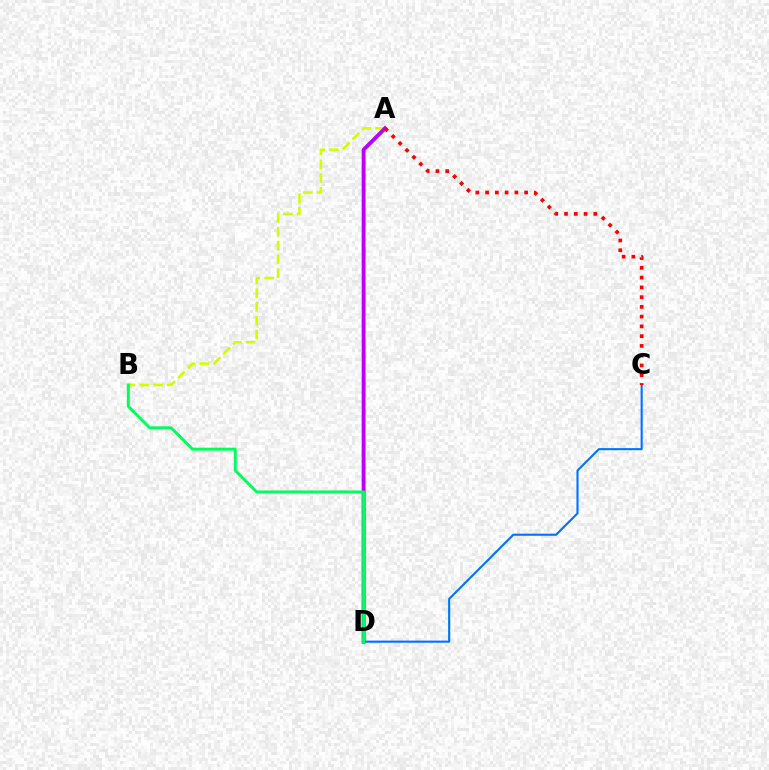{('A', 'B'): [{'color': '#d1ff00', 'line_style': 'dashed', 'thickness': 1.87}], ('A', 'D'): [{'color': '#b900ff', 'line_style': 'solid', 'thickness': 2.79}], ('C', 'D'): [{'color': '#0074ff', 'line_style': 'solid', 'thickness': 1.52}], ('A', 'C'): [{'color': '#ff0000', 'line_style': 'dotted', 'thickness': 2.65}], ('B', 'D'): [{'color': '#00ff5c', 'line_style': 'solid', 'thickness': 2.13}]}